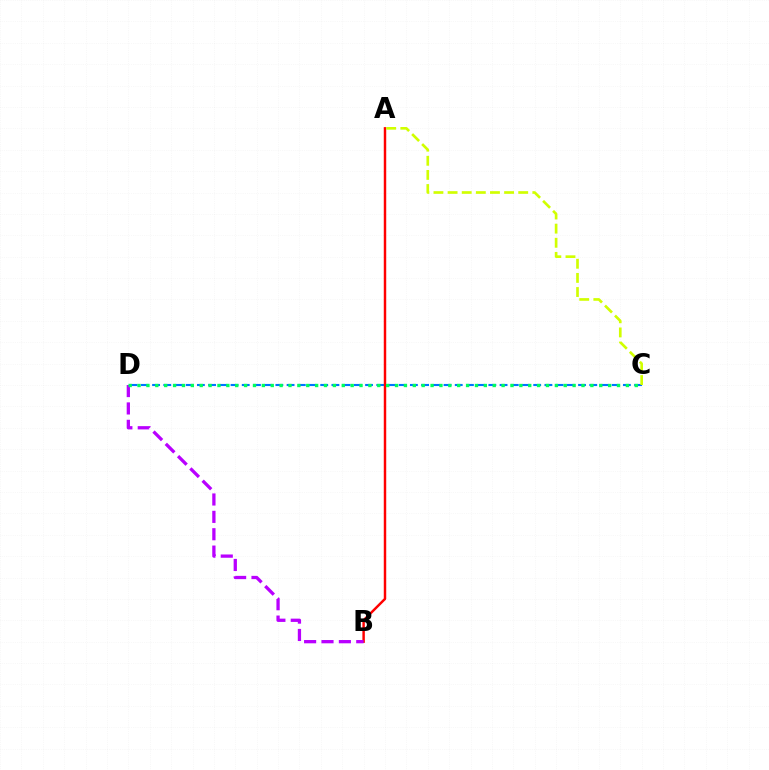{('C', 'D'): [{'color': '#0074ff', 'line_style': 'dashed', 'thickness': 1.52}, {'color': '#00ff5c', 'line_style': 'dotted', 'thickness': 2.41}], ('A', 'B'): [{'color': '#ff0000', 'line_style': 'solid', 'thickness': 1.76}], ('B', 'D'): [{'color': '#b900ff', 'line_style': 'dashed', 'thickness': 2.36}], ('A', 'C'): [{'color': '#d1ff00', 'line_style': 'dashed', 'thickness': 1.92}]}